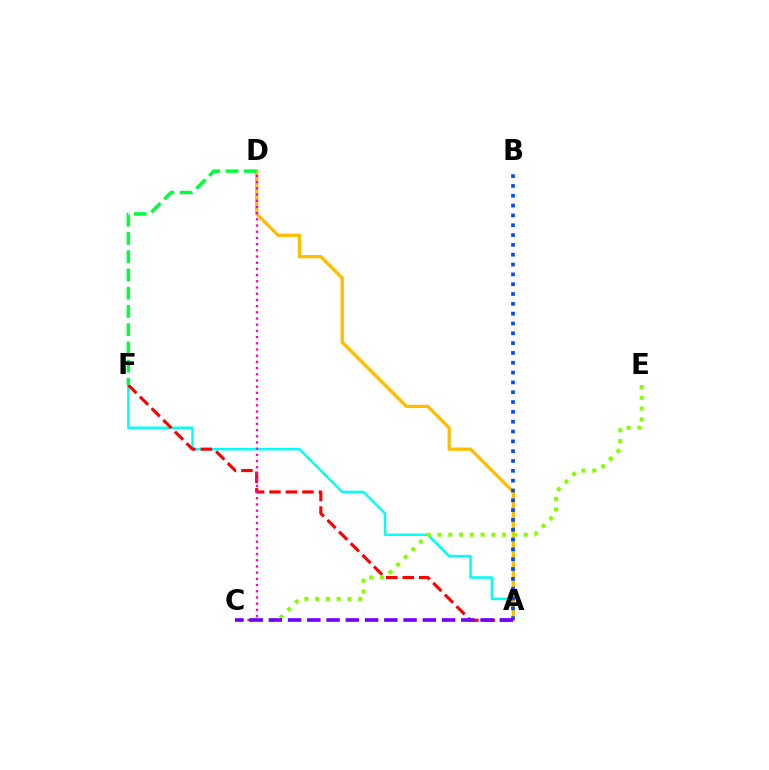{('A', 'F'): [{'color': '#00fff6', 'line_style': 'solid', 'thickness': 1.8}, {'color': '#ff0000', 'line_style': 'dashed', 'thickness': 2.24}], ('A', 'D'): [{'color': '#ffbd00', 'line_style': 'solid', 'thickness': 2.35}], ('A', 'B'): [{'color': '#004bff', 'line_style': 'dotted', 'thickness': 2.67}], ('C', 'E'): [{'color': '#84ff00', 'line_style': 'dotted', 'thickness': 2.93}], ('C', 'D'): [{'color': '#ff00cf', 'line_style': 'dotted', 'thickness': 1.68}], ('A', 'C'): [{'color': '#7200ff', 'line_style': 'dashed', 'thickness': 2.61}], ('D', 'F'): [{'color': '#00ff39', 'line_style': 'dashed', 'thickness': 2.48}]}